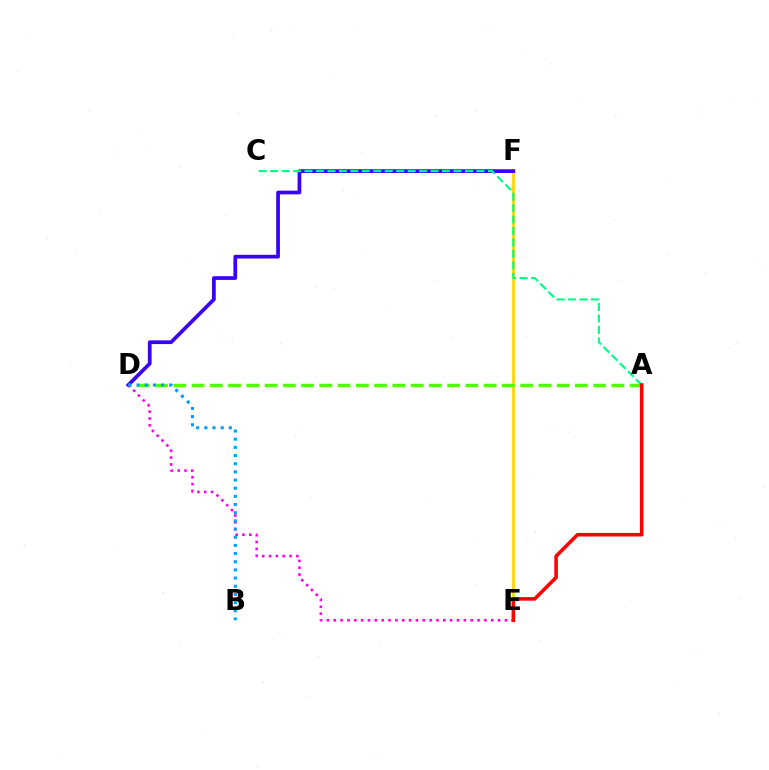{('E', 'F'): [{'color': '#ffd500', 'line_style': 'solid', 'thickness': 1.97}], ('D', 'F'): [{'color': '#3700ff', 'line_style': 'solid', 'thickness': 2.67}], ('A', 'D'): [{'color': '#4fff00', 'line_style': 'dashed', 'thickness': 2.48}], ('A', 'C'): [{'color': '#00ff86', 'line_style': 'dashed', 'thickness': 1.56}], ('D', 'E'): [{'color': '#ff00ed', 'line_style': 'dotted', 'thickness': 1.86}], ('A', 'E'): [{'color': '#ff0000', 'line_style': 'solid', 'thickness': 2.56}], ('B', 'D'): [{'color': '#009eff', 'line_style': 'dotted', 'thickness': 2.22}]}